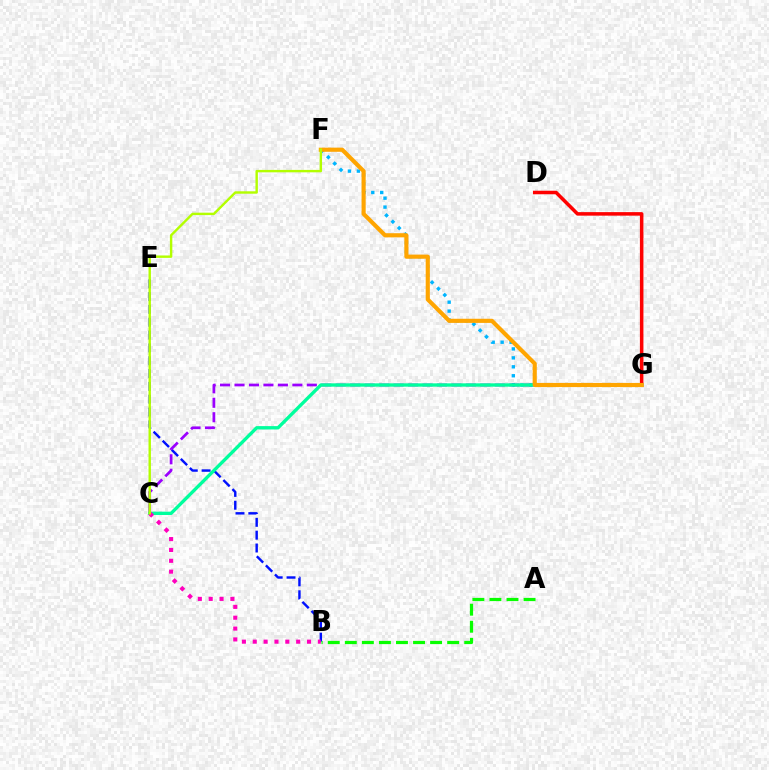{('B', 'E'): [{'color': '#0010ff', 'line_style': 'dashed', 'thickness': 1.74}], ('F', 'G'): [{'color': '#00b5ff', 'line_style': 'dotted', 'thickness': 2.43}, {'color': '#ffa500', 'line_style': 'solid', 'thickness': 2.98}], ('D', 'G'): [{'color': '#ff0000', 'line_style': 'solid', 'thickness': 2.54}], ('C', 'G'): [{'color': '#9b00ff', 'line_style': 'dashed', 'thickness': 1.96}, {'color': '#00ff9d', 'line_style': 'solid', 'thickness': 2.41}], ('B', 'C'): [{'color': '#ff00bd', 'line_style': 'dotted', 'thickness': 2.95}], ('A', 'B'): [{'color': '#08ff00', 'line_style': 'dashed', 'thickness': 2.32}], ('C', 'F'): [{'color': '#b3ff00', 'line_style': 'solid', 'thickness': 1.74}]}